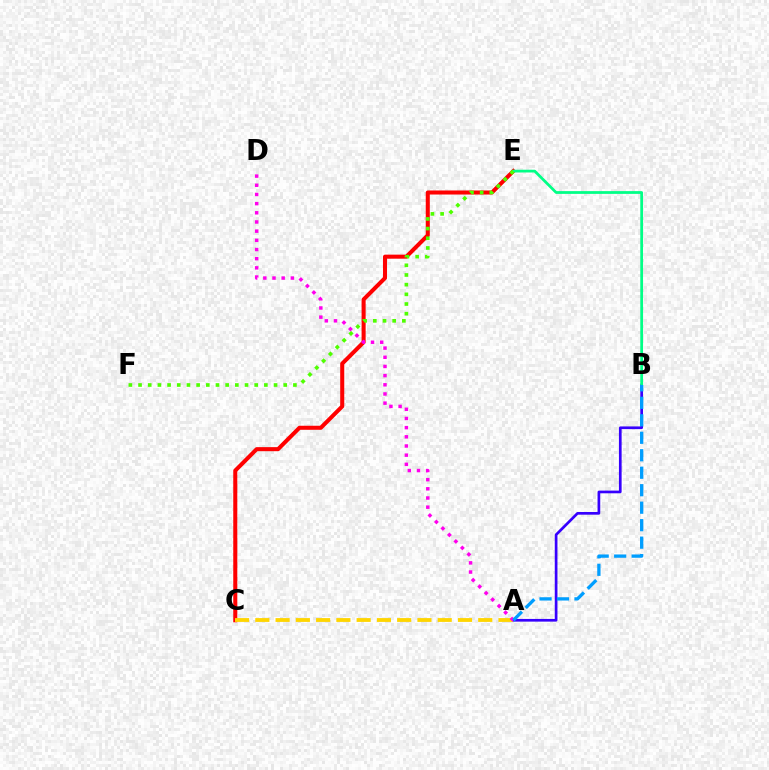{('C', 'E'): [{'color': '#ff0000', 'line_style': 'solid', 'thickness': 2.92}], ('A', 'B'): [{'color': '#3700ff', 'line_style': 'solid', 'thickness': 1.94}, {'color': '#009eff', 'line_style': 'dashed', 'thickness': 2.37}], ('A', 'C'): [{'color': '#ffd500', 'line_style': 'dashed', 'thickness': 2.75}], ('B', 'E'): [{'color': '#00ff86', 'line_style': 'solid', 'thickness': 1.98}], ('E', 'F'): [{'color': '#4fff00', 'line_style': 'dotted', 'thickness': 2.63}], ('A', 'D'): [{'color': '#ff00ed', 'line_style': 'dotted', 'thickness': 2.49}]}